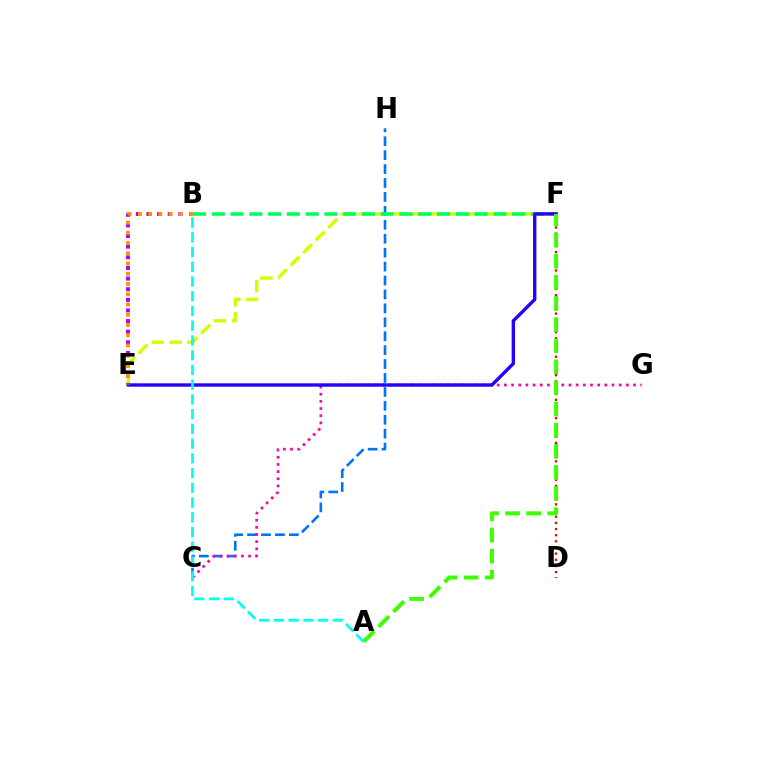{('B', 'E'): [{'color': '#b900ff', 'line_style': 'dotted', 'thickness': 2.89}, {'color': '#ff9400', 'line_style': 'dotted', 'thickness': 2.78}], ('E', 'F'): [{'color': '#d1ff00', 'line_style': 'dashed', 'thickness': 2.42}, {'color': '#2500ff', 'line_style': 'solid', 'thickness': 2.43}], ('C', 'H'): [{'color': '#0074ff', 'line_style': 'dashed', 'thickness': 1.89}], ('B', 'F'): [{'color': '#00ff5c', 'line_style': 'dashed', 'thickness': 2.55}], ('C', 'G'): [{'color': '#ff00ac', 'line_style': 'dotted', 'thickness': 1.95}], ('D', 'F'): [{'color': '#ff0000', 'line_style': 'dotted', 'thickness': 1.67}], ('A', 'F'): [{'color': '#3dff00', 'line_style': 'dashed', 'thickness': 2.87}], ('A', 'B'): [{'color': '#00fff6', 'line_style': 'dashed', 'thickness': 2.0}]}